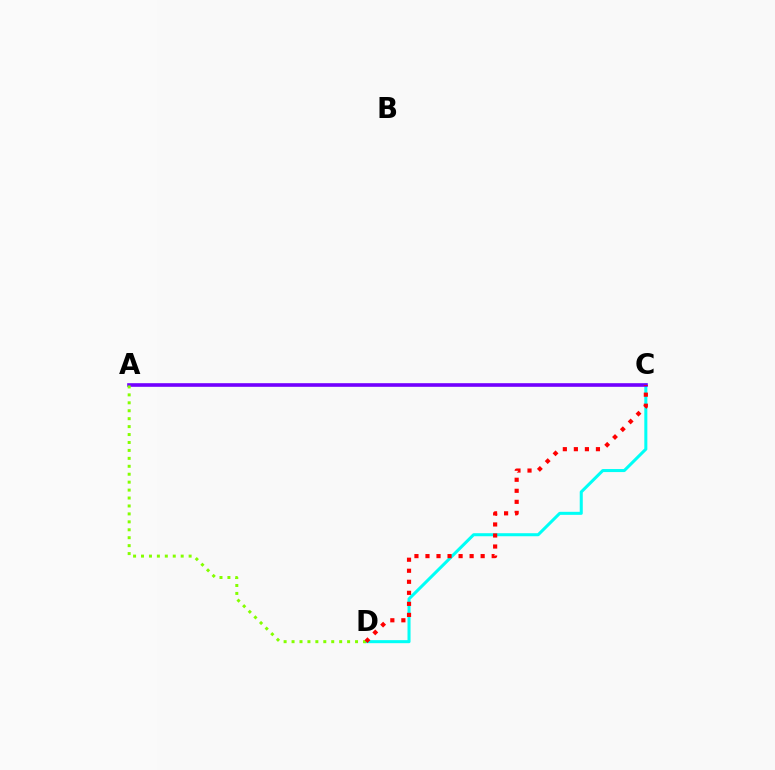{('C', 'D'): [{'color': '#00fff6', 'line_style': 'solid', 'thickness': 2.19}, {'color': '#ff0000', 'line_style': 'dotted', 'thickness': 3.0}], ('A', 'C'): [{'color': '#7200ff', 'line_style': 'solid', 'thickness': 2.6}], ('A', 'D'): [{'color': '#84ff00', 'line_style': 'dotted', 'thickness': 2.16}]}